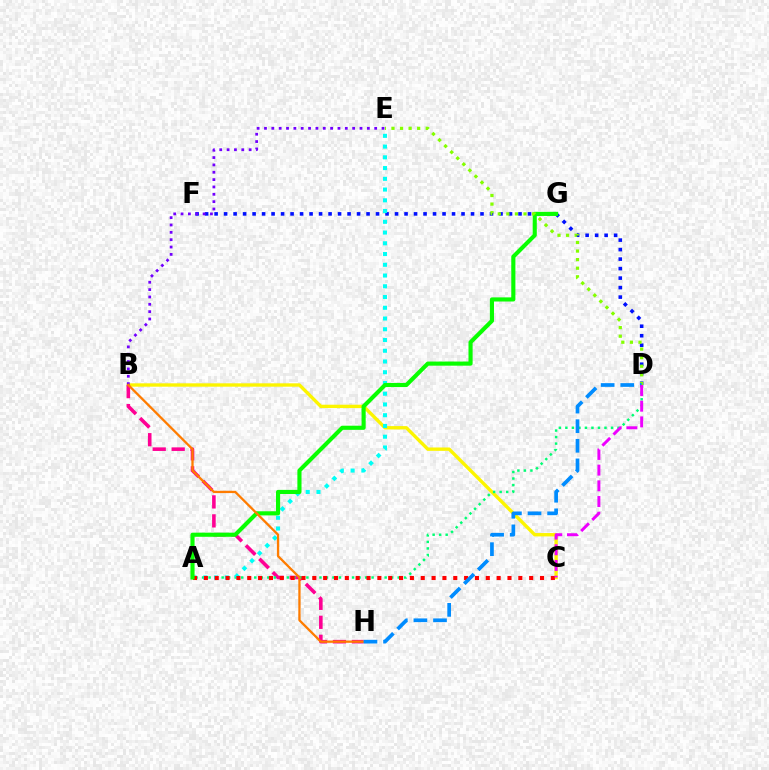{('B', 'C'): [{'color': '#fcf500', 'line_style': 'solid', 'thickness': 2.42}], ('B', 'H'): [{'color': '#ff0094', 'line_style': 'dashed', 'thickness': 2.58}, {'color': '#ff7c00', 'line_style': 'solid', 'thickness': 1.65}], ('A', 'D'): [{'color': '#00ff74', 'line_style': 'dotted', 'thickness': 1.77}], ('D', 'F'): [{'color': '#0010ff', 'line_style': 'dotted', 'thickness': 2.58}], ('A', 'E'): [{'color': '#00fff6', 'line_style': 'dotted', 'thickness': 2.92}], ('A', 'C'): [{'color': '#ff0000', 'line_style': 'dotted', 'thickness': 2.95}], ('B', 'E'): [{'color': '#7200ff', 'line_style': 'dotted', 'thickness': 2.0}], ('A', 'G'): [{'color': '#08ff00', 'line_style': 'solid', 'thickness': 2.97}], ('D', 'E'): [{'color': '#84ff00', 'line_style': 'dotted', 'thickness': 2.33}], ('D', 'H'): [{'color': '#008cff', 'line_style': 'dashed', 'thickness': 2.66}], ('C', 'D'): [{'color': '#ee00ff', 'line_style': 'dashed', 'thickness': 2.13}]}